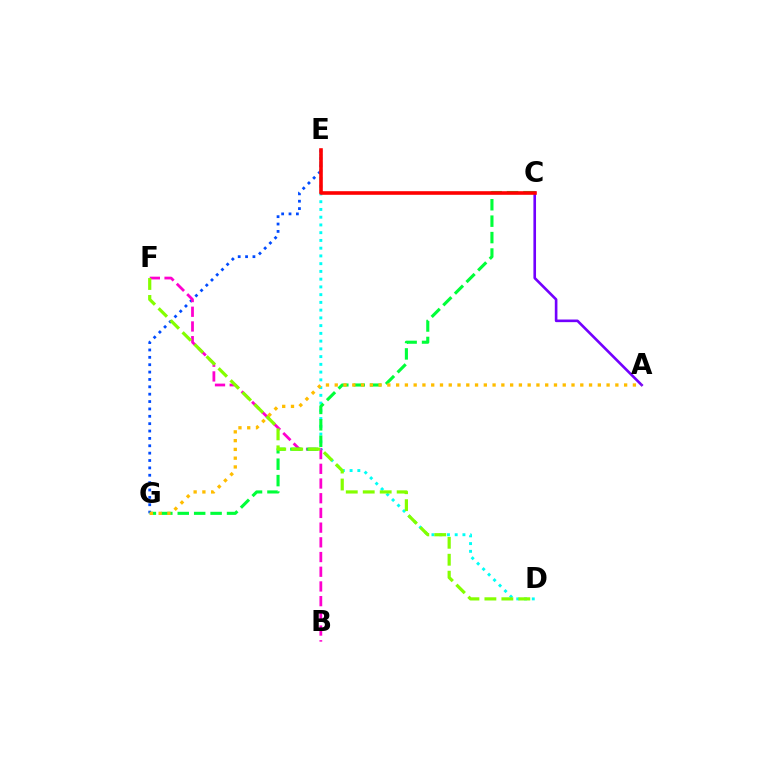{('D', 'E'): [{'color': '#00fff6', 'line_style': 'dotted', 'thickness': 2.1}], ('E', 'G'): [{'color': '#004bff', 'line_style': 'dotted', 'thickness': 2.0}], ('B', 'F'): [{'color': '#ff00cf', 'line_style': 'dashed', 'thickness': 2.0}], ('A', 'C'): [{'color': '#7200ff', 'line_style': 'solid', 'thickness': 1.89}], ('C', 'G'): [{'color': '#00ff39', 'line_style': 'dashed', 'thickness': 2.23}], ('A', 'G'): [{'color': '#ffbd00', 'line_style': 'dotted', 'thickness': 2.38}], ('D', 'F'): [{'color': '#84ff00', 'line_style': 'dashed', 'thickness': 2.3}], ('C', 'E'): [{'color': '#ff0000', 'line_style': 'solid', 'thickness': 2.59}]}